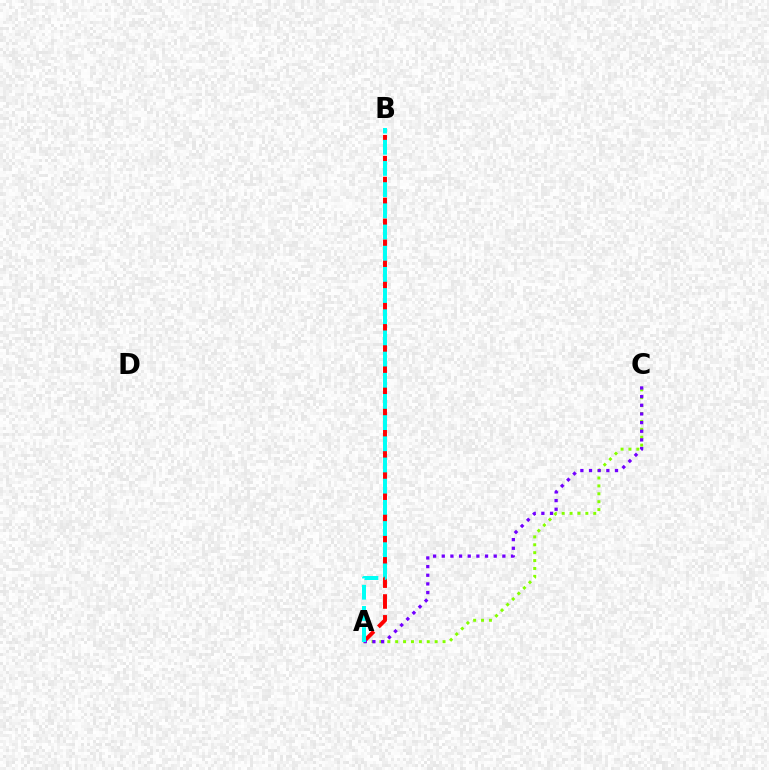{('A', 'C'): [{'color': '#84ff00', 'line_style': 'dotted', 'thickness': 2.14}, {'color': '#7200ff', 'line_style': 'dotted', 'thickness': 2.35}], ('A', 'B'): [{'color': '#ff0000', 'line_style': 'dashed', 'thickness': 2.84}, {'color': '#00fff6', 'line_style': 'dashed', 'thickness': 2.88}]}